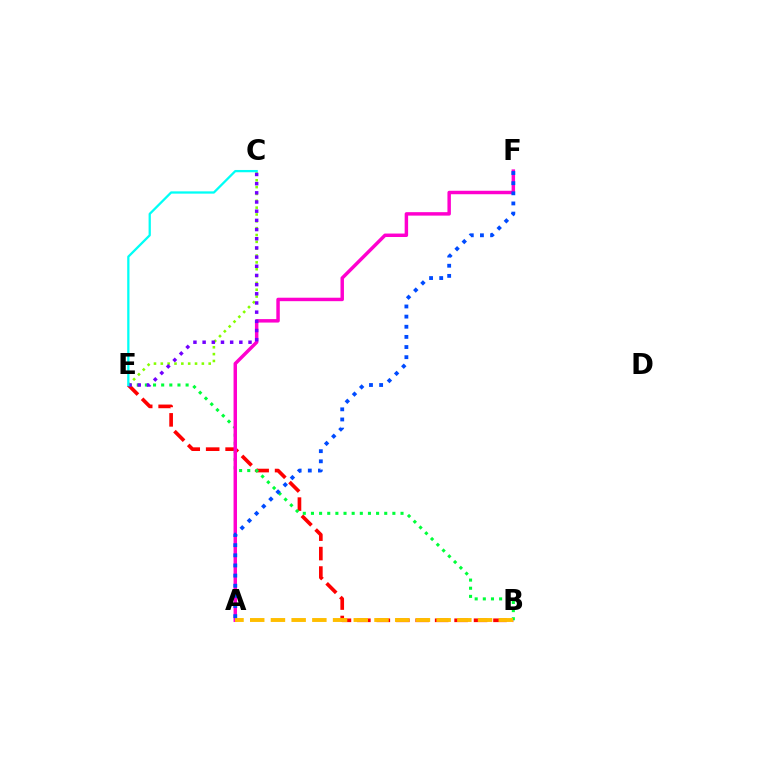{('B', 'E'): [{'color': '#ff0000', 'line_style': 'dashed', 'thickness': 2.64}, {'color': '#00ff39', 'line_style': 'dotted', 'thickness': 2.21}], ('A', 'F'): [{'color': '#ff00cf', 'line_style': 'solid', 'thickness': 2.49}, {'color': '#004bff', 'line_style': 'dotted', 'thickness': 2.76}], ('C', 'E'): [{'color': '#84ff00', 'line_style': 'dotted', 'thickness': 1.86}, {'color': '#7200ff', 'line_style': 'dotted', 'thickness': 2.49}, {'color': '#00fff6', 'line_style': 'solid', 'thickness': 1.64}], ('A', 'B'): [{'color': '#ffbd00', 'line_style': 'dashed', 'thickness': 2.81}]}